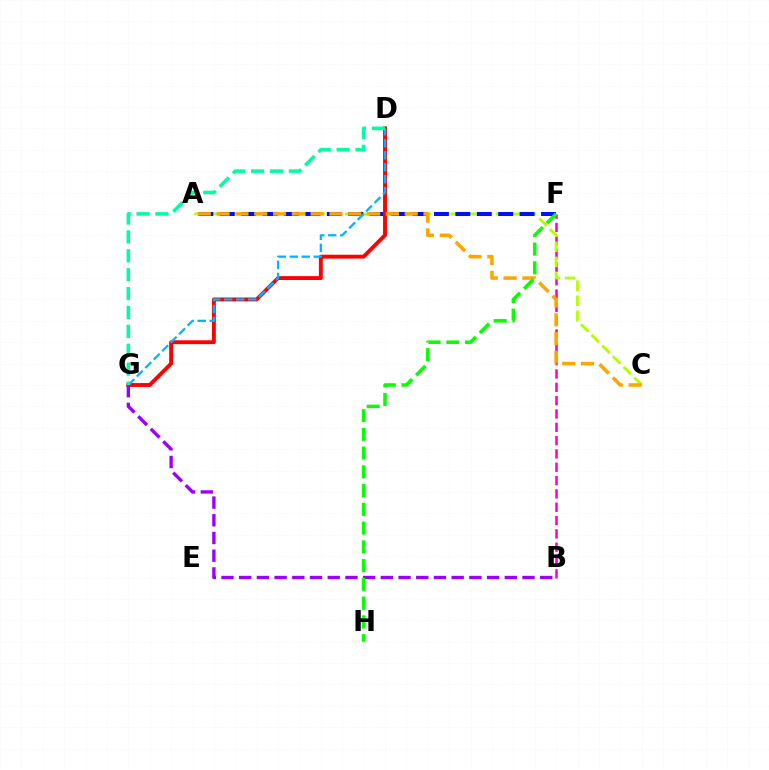{('B', 'F'): [{'color': '#ff00bd', 'line_style': 'dashed', 'thickness': 1.81}], ('A', 'C'): [{'color': '#b3ff00', 'line_style': 'dashed', 'thickness': 2.05}, {'color': '#ffa500', 'line_style': 'dashed', 'thickness': 2.56}], ('A', 'F'): [{'color': '#0010ff', 'line_style': 'dashed', 'thickness': 2.91}], ('D', 'G'): [{'color': '#ff0000', 'line_style': 'solid', 'thickness': 2.8}, {'color': '#00b5ff', 'line_style': 'dashed', 'thickness': 1.63}, {'color': '#00ff9d', 'line_style': 'dashed', 'thickness': 2.57}], ('B', 'G'): [{'color': '#9b00ff', 'line_style': 'dashed', 'thickness': 2.41}], ('F', 'H'): [{'color': '#08ff00', 'line_style': 'dashed', 'thickness': 2.55}]}